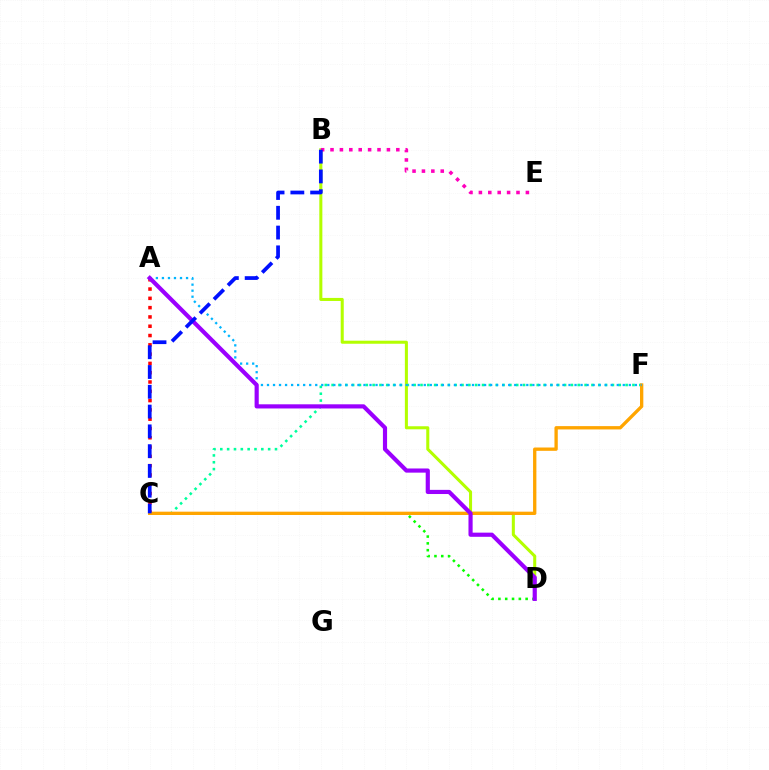{('A', 'C'): [{'color': '#ff0000', 'line_style': 'dotted', 'thickness': 2.53}], ('C', 'D'): [{'color': '#08ff00', 'line_style': 'dotted', 'thickness': 1.85}], ('C', 'F'): [{'color': '#00ff9d', 'line_style': 'dotted', 'thickness': 1.86}, {'color': '#ffa500', 'line_style': 'solid', 'thickness': 2.39}], ('B', 'D'): [{'color': '#b3ff00', 'line_style': 'solid', 'thickness': 2.19}], ('A', 'F'): [{'color': '#00b5ff', 'line_style': 'dotted', 'thickness': 1.64}], ('A', 'D'): [{'color': '#9b00ff', 'line_style': 'solid', 'thickness': 2.99}], ('B', 'E'): [{'color': '#ff00bd', 'line_style': 'dotted', 'thickness': 2.55}], ('B', 'C'): [{'color': '#0010ff', 'line_style': 'dashed', 'thickness': 2.69}]}